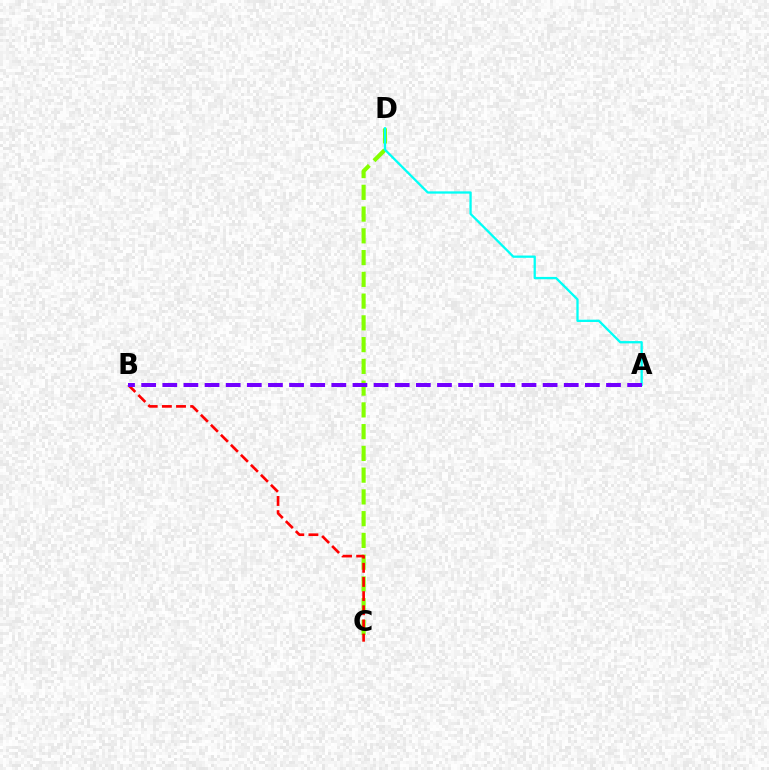{('C', 'D'): [{'color': '#84ff00', 'line_style': 'dashed', 'thickness': 2.96}], ('B', 'C'): [{'color': '#ff0000', 'line_style': 'dashed', 'thickness': 1.92}], ('A', 'D'): [{'color': '#00fff6', 'line_style': 'solid', 'thickness': 1.65}], ('A', 'B'): [{'color': '#7200ff', 'line_style': 'dashed', 'thickness': 2.87}]}